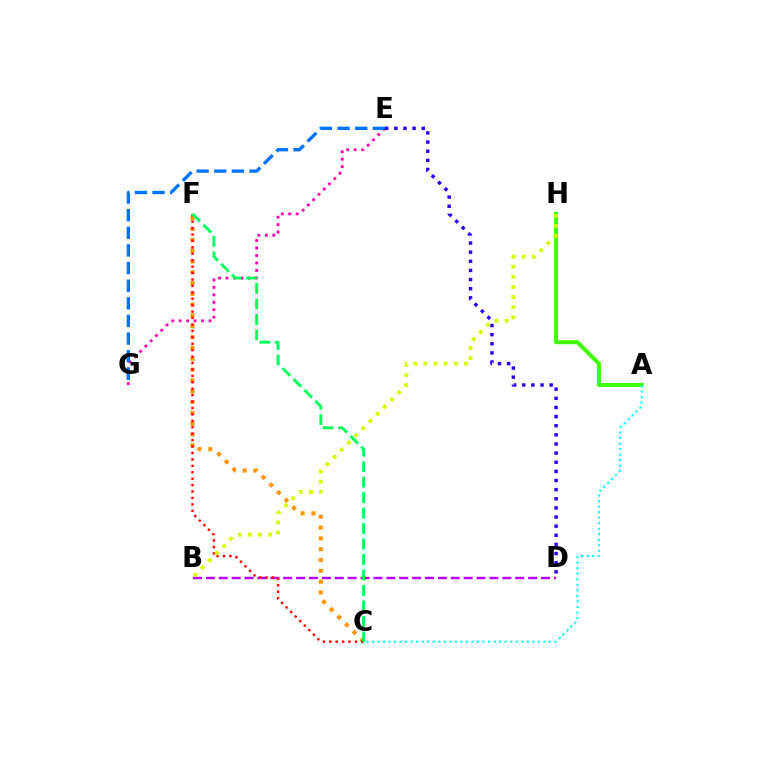{('A', 'H'): [{'color': '#3dff00', 'line_style': 'solid', 'thickness': 2.89}], ('E', 'G'): [{'color': '#ff00ac', 'line_style': 'dotted', 'thickness': 2.03}, {'color': '#0074ff', 'line_style': 'dashed', 'thickness': 2.4}], ('D', 'E'): [{'color': '#2500ff', 'line_style': 'dotted', 'thickness': 2.48}], ('B', 'D'): [{'color': '#b900ff', 'line_style': 'dashed', 'thickness': 1.75}], ('C', 'F'): [{'color': '#ff9400', 'line_style': 'dotted', 'thickness': 2.94}, {'color': '#ff0000', 'line_style': 'dotted', 'thickness': 1.75}, {'color': '#00ff5c', 'line_style': 'dashed', 'thickness': 2.1}], ('A', 'C'): [{'color': '#00fff6', 'line_style': 'dotted', 'thickness': 1.5}], ('B', 'H'): [{'color': '#d1ff00', 'line_style': 'dotted', 'thickness': 2.76}]}